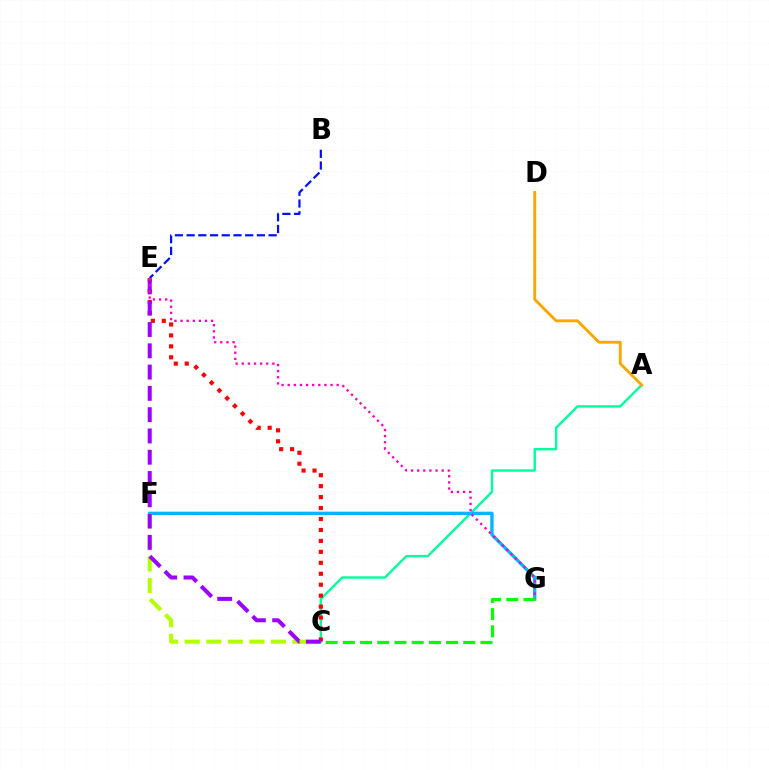{('A', 'C'): [{'color': '#00ff9d', 'line_style': 'solid', 'thickness': 1.73}], ('F', 'G'): [{'color': '#00b5ff', 'line_style': 'solid', 'thickness': 2.4}], ('B', 'E'): [{'color': '#0010ff', 'line_style': 'dashed', 'thickness': 1.59}], ('C', 'F'): [{'color': '#b3ff00', 'line_style': 'dashed', 'thickness': 2.93}], ('C', 'E'): [{'color': '#ff0000', 'line_style': 'dotted', 'thickness': 2.98}, {'color': '#9b00ff', 'line_style': 'dashed', 'thickness': 2.89}], ('A', 'D'): [{'color': '#ffa500', 'line_style': 'solid', 'thickness': 2.06}], ('C', 'G'): [{'color': '#08ff00', 'line_style': 'dashed', 'thickness': 2.34}], ('E', 'G'): [{'color': '#ff00bd', 'line_style': 'dotted', 'thickness': 1.66}]}